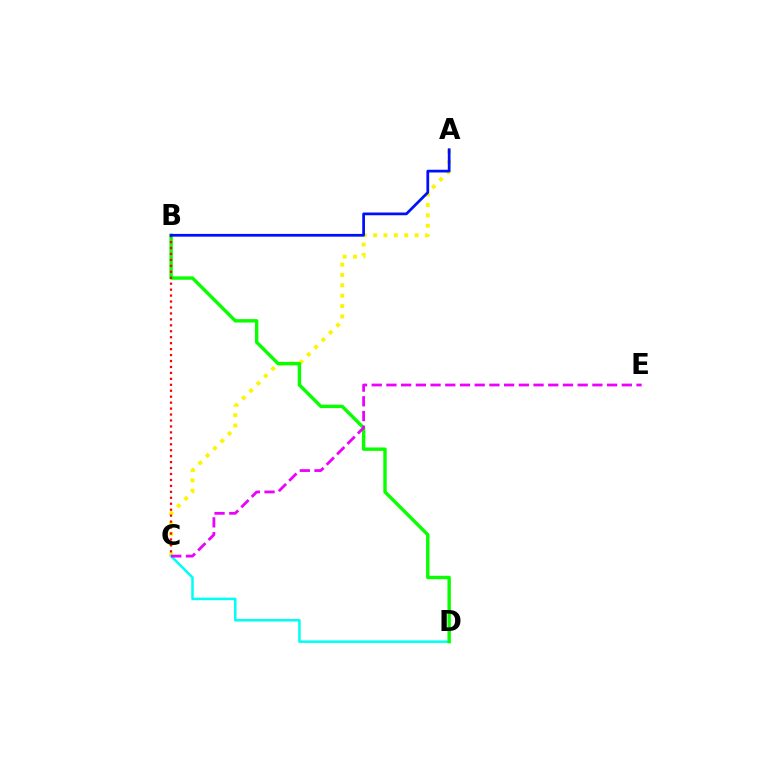{('A', 'C'): [{'color': '#fcf500', 'line_style': 'dotted', 'thickness': 2.82}], ('C', 'D'): [{'color': '#00fff6', 'line_style': 'solid', 'thickness': 1.82}], ('B', 'D'): [{'color': '#08ff00', 'line_style': 'solid', 'thickness': 2.44}], ('B', 'C'): [{'color': '#ff0000', 'line_style': 'dotted', 'thickness': 1.62}], ('C', 'E'): [{'color': '#ee00ff', 'line_style': 'dashed', 'thickness': 2.0}], ('A', 'B'): [{'color': '#0010ff', 'line_style': 'solid', 'thickness': 1.97}]}